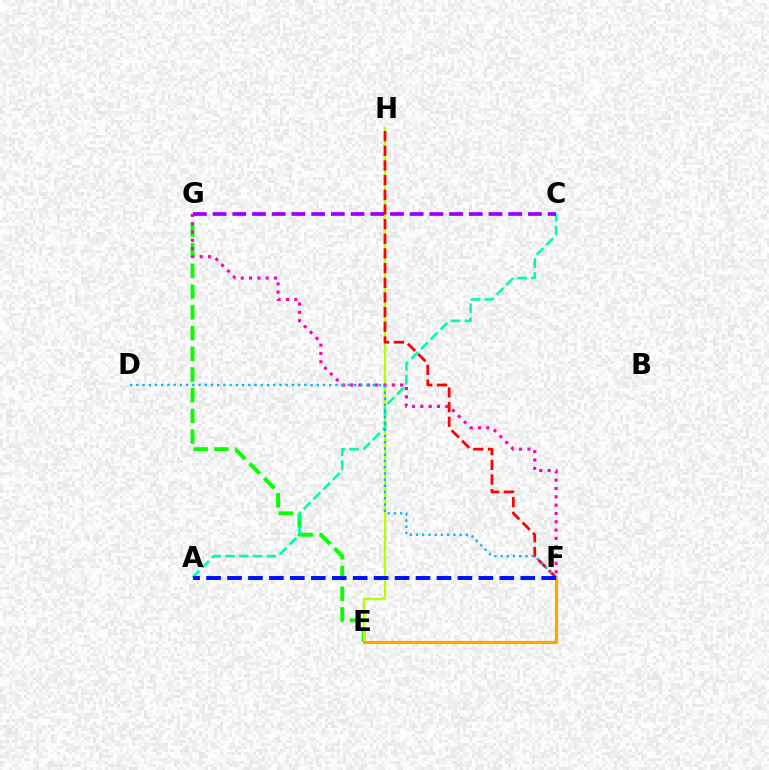{('E', 'G'): [{'color': '#08ff00', 'line_style': 'dashed', 'thickness': 2.81}], ('E', 'H'): [{'color': '#b3ff00', 'line_style': 'solid', 'thickness': 1.65}], ('A', 'C'): [{'color': '#00ff9d', 'line_style': 'dashed', 'thickness': 1.88}], ('F', 'G'): [{'color': '#ff00bd', 'line_style': 'dotted', 'thickness': 2.26}], ('F', 'H'): [{'color': '#ff0000', 'line_style': 'dashed', 'thickness': 1.99}], ('E', 'F'): [{'color': '#ffa500', 'line_style': 'solid', 'thickness': 2.31}], ('D', 'F'): [{'color': '#00b5ff', 'line_style': 'dotted', 'thickness': 1.69}], ('A', 'F'): [{'color': '#0010ff', 'line_style': 'dashed', 'thickness': 2.85}], ('C', 'G'): [{'color': '#9b00ff', 'line_style': 'dashed', 'thickness': 2.68}]}